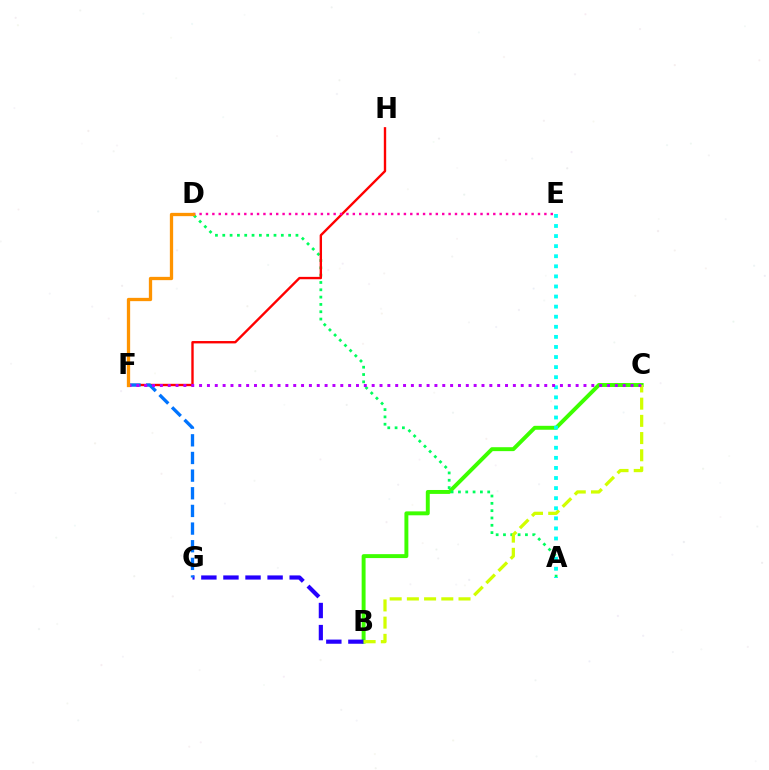{('B', 'C'): [{'color': '#3dff00', 'line_style': 'solid', 'thickness': 2.83}, {'color': '#d1ff00', 'line_style': 'dashed', 'thickness': 2.34}], ('A', 'D'): [{'color': '#00ff5c', 'line_style': 'dotted', 'thickness': 1.99}], ('F', 'H'): [{'color': '#ff0000', 'line_style': 'solid', 'thickness': 1.71}], ('B', 'G'): [{'color': '#2500ff', 'line_style': 'dashed', 'thickness': 3.0}], ('F', 'G'): [{'color': '#0074ff', 'line_style': 'dashed', 'thickness': 2.4}], ('D', 'E'): [{'color': '#ff00ac', 'line_style': 'dotted', 'thickness': 1.73}], ('A', 'E'): [{'color': '#00fff6', 'line_style': 'dotted', 'thickness': 2.74}], ('C', 'F'): [{'color': '#b900ff', 'line_style': 'dotted', 'thickness': 2.13}], ('D', 'F'): [{'color': '#ff9400', 'line_style': 'solid', 'thickness': 2.37}]}